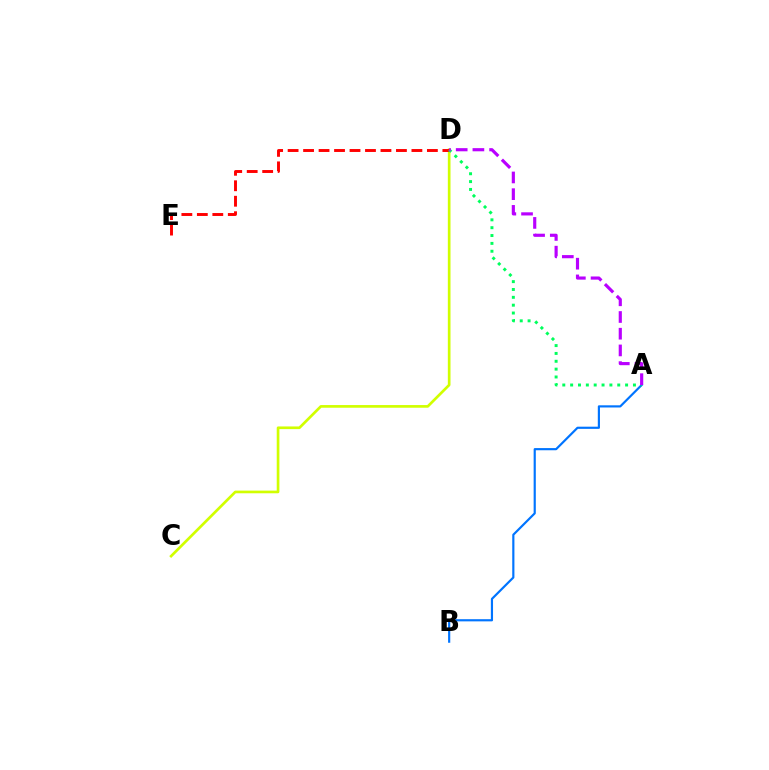{('A', 'B'): [{'color': '#0074ff', 'line_style': 'solid', 'thickness': 1.56}], ('C', 'D'): [{'color': '#d1ff00', 'line_style': 'solid', 'thickness': 1.93}], ('D', 'E'): [{'color': '#ff0000', 'line_style': 'dashed', 'thickness': 2.1}], ('A', 'D'): [{'color': '#00ff5c', 'line_style': 'dotted', 'thickness': 2.13}, {'color': '#b900ff', 'line_style': 'dashed', 'thickness': 2.27}]}